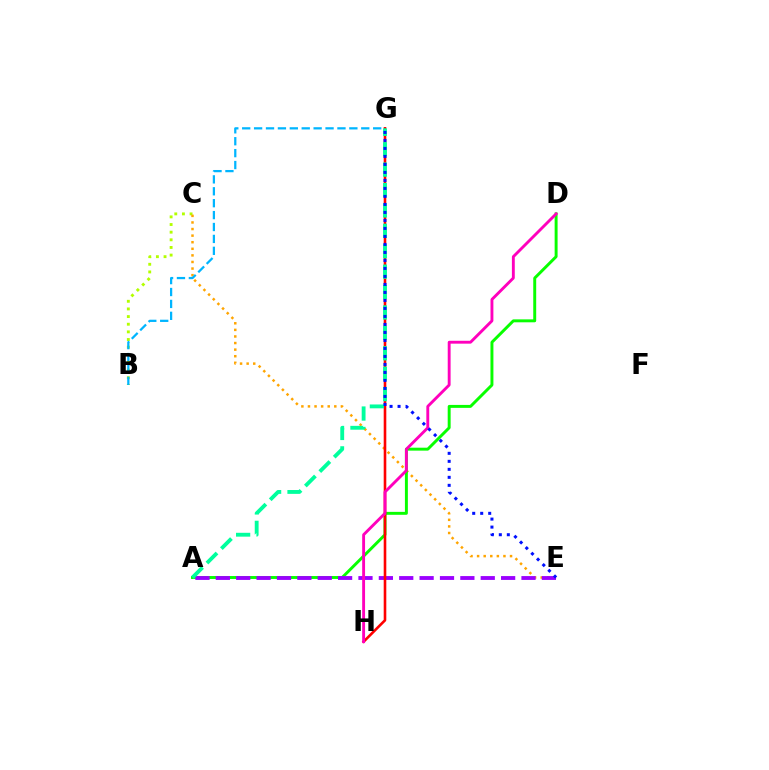{('B', 'C'): [{'color': '#b3ff00', 'line_style': 'dotted', 'thickness': 2.08}], ('C', 'E'): [{'color': '#ffa500', 'line_style': 'dotted', 'thickness': 1.79}], ('A', 'D'): [{'color': '#08ff00', 'line_style': 'solid', 'thickness': 2.12}], ('A', 'E'): [{'color': '#9b00ff', 'line_style': 'dashed', 'thickness': 2.77}], ('G', 'H'): [{'color': '#ff0000', 'line_style': 'solid', 'thickness': 1.88}], ('A', 'G'): [{'color': '#00ff9d', 'line_style': 'dashed', 'thickness': 2.77}], ('B', 'G'): [{'color': '#00b5ff', 'line_style': 'dashed', 'thickness': 1.62}], ('D', 'H'): [{'color': '#ff00bd', 'line_style': 'solid', 'thickness': 2.07}], ('E', 'G'): [{'color': '#0010ff', 'line_style': 'dotted', 'thickness': 2.17}]}